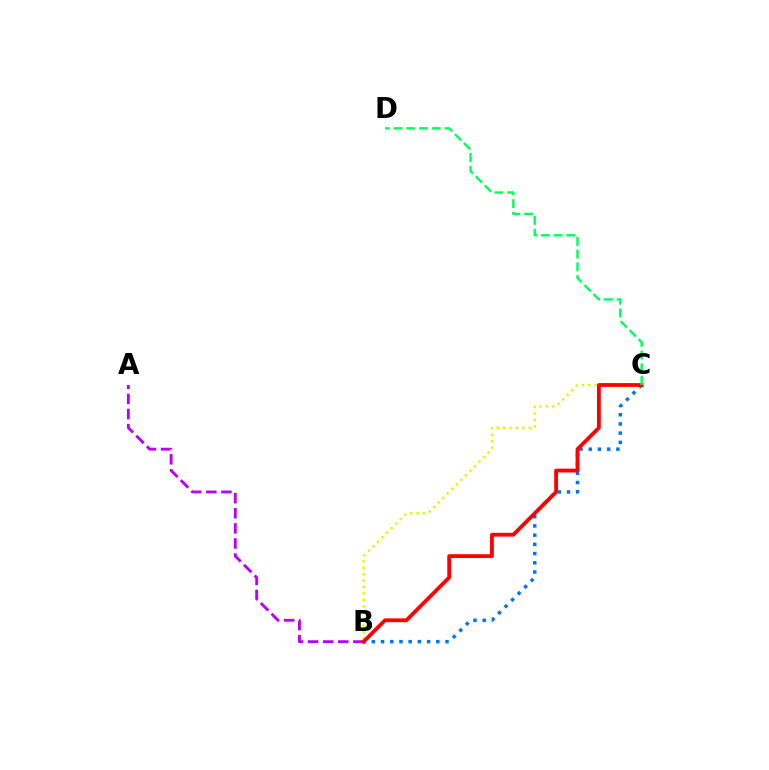{('A', 'B'): [{'color': '#b900ff', 'line_style': 'dashed', 'thickness': 2.05}], ('B', 'C'): [{'color': '#0074ff', 'line_style': 'dotted', 'thickness': 2.5}, {'color': '#d1ff00', 'line_style': 'dotted', 'thickness': 1.74}, {'color': '#ff0000', 'line_style': 'solid', 'thickness': 2.74}], ('C', 'D'): [{'color': '#00ff5c', 'line_style': 'dashed', 'thickness': 1.73}]}